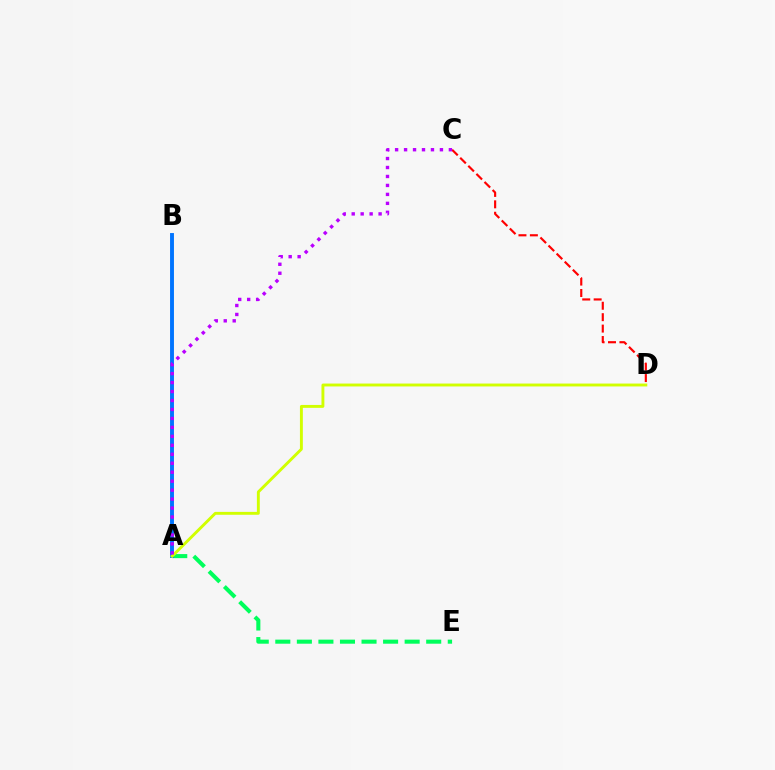{('A', 'E'): [{'color': '#00ff5c', 'line_style': 'dashed', 'thickness': 2.93}], ('A', 'B'): [{'color': '#0074ff', 'line_style': 'solid', 'thickness': 2.81}], ('A', 'D'): [{'color': '#d1ff00', 'line_style': 'solid', 'thickness': 2.09}], ('C', 'D'): [{'color': '#ff0000', 'line_style': 'dashed', 'thickness': 1.55}], ('A', 'C'): [{'color': '#b900ff', 'line_style': 'dotted', 'thickness': 2.44}]}